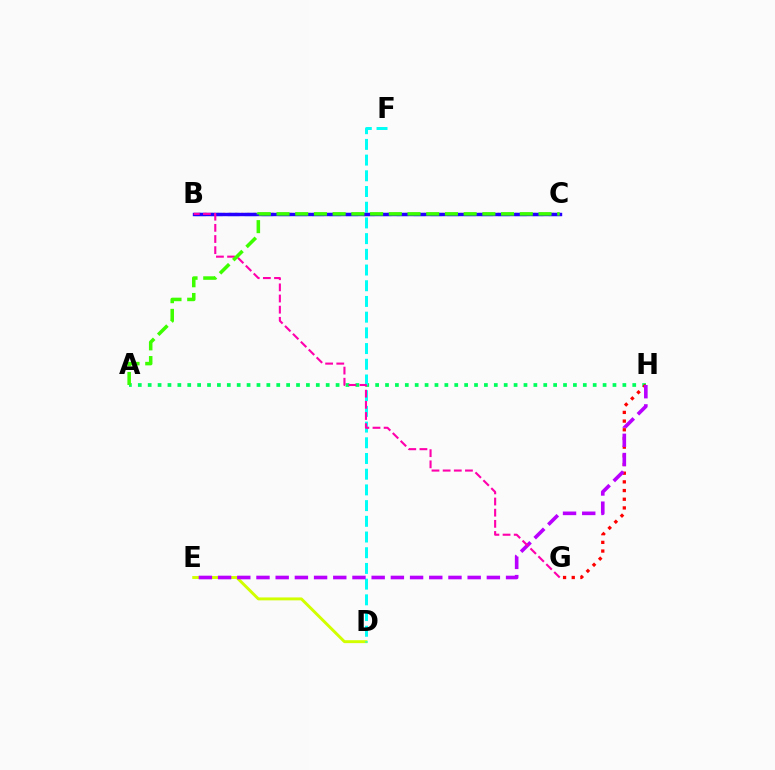{('A', 'H'): [{'color': '#00ff5c', 'line_style': 'dotted', 'thickness': 2.69}], ('B', 'C'): [{'color': '#0074ff', 'line_style': 'dashed', 'thickness': 2.29}, {'color': '#ff9400', 'line_style': 'dotted', 'thickness': 1.65}, {'color': '#2500ff', 'line_style': 'solid', 'thickness': 2.45}], ('D', 'E'): [{'color': '#d1ff00', 'line_style': 'solid', 'thickness': 2.11}], ('D', 'F'): [{'color': '#00fff6', 'line_style': 'dashed', 'thickness': 2.13}], ('G', 'H'): [{'color': '#ff0000', 'line_style': 'dotted', 'thickness': 2.36}], ('E', 'H'): [{'color': '#b900ff', 'line_style': 'dashed', 'thickness': 2.61}], ('B', 'G'): [{'color': '#ff00ac', 'line_style': 'dashed', 'thickness': 1.51}], ('A', 'C'): [{'color': '#3dff00', 'line_style': 'dashed', 'thickness': 2.54}]}